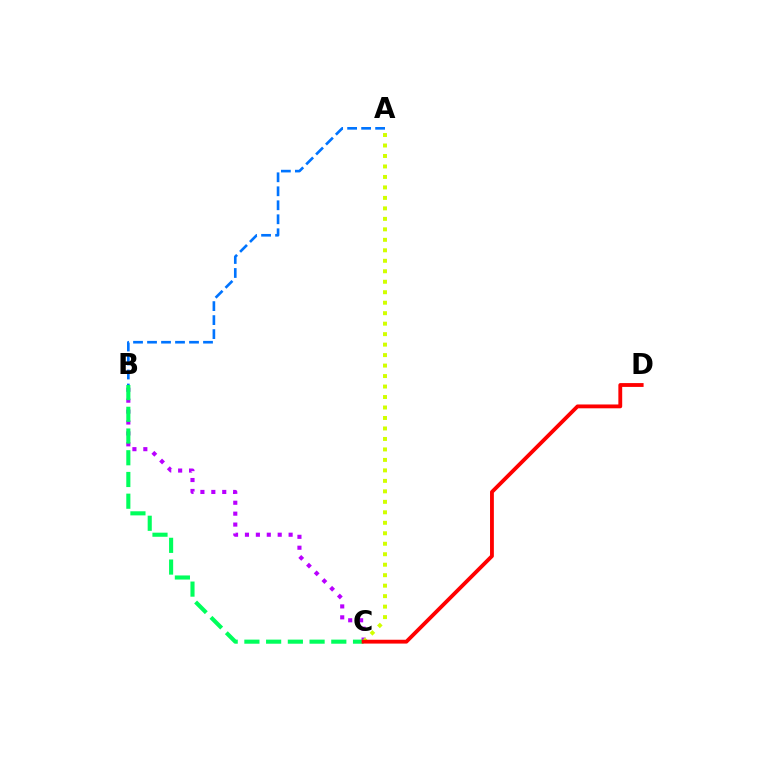{('A', 'B'): [{'color': '#0074ff', 'line_style': 'dashed', 'thickness': 1.9}], ('B', 'C'): [{'color': '#b900ff', 'line_style': 'dotted', 'thickness': 2.97}, {'color': '#00ff5c', 'line_style': 'dashed', 'thickness': 2.95}], ('A', 'C'): [{'color': '#d1ff00', 'line_style': 'dotted', 'thickness': 2.85}], ('C', 'D'): [{'color': '#ff0000', 'line_style': 'solid', 'thickness': 2.76}]}